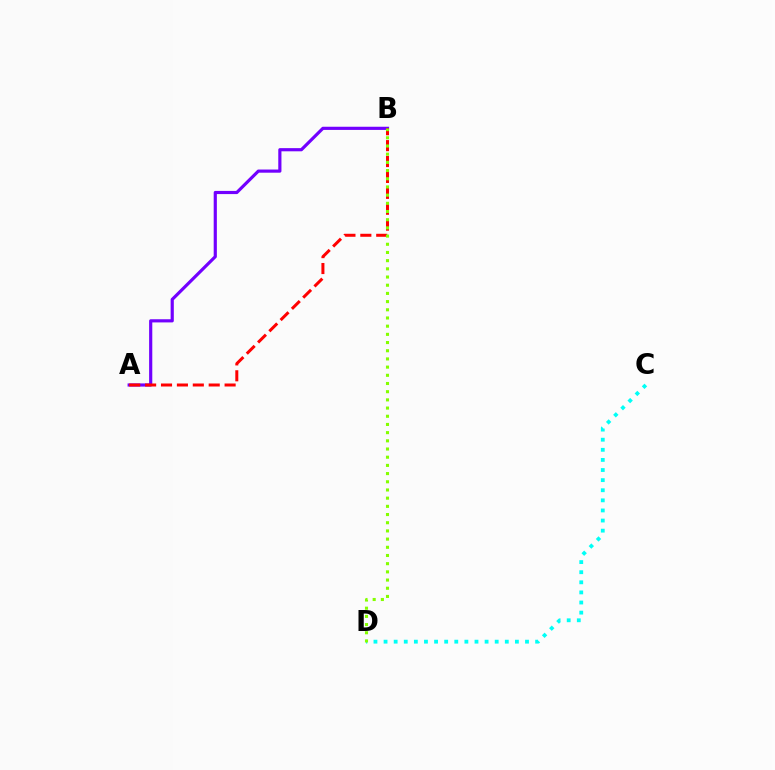{('C', 'D'): [{'color': '#00fff6', 'line_style': 'dotted', 'thickness': 2.75}], ('A', 'B'): [{'color': '#7200ff', 'line_style': 'solid', 'thickness': 2.28}, {'color': '#ff0000', 'line_style': 'dashed', 'thickness': 2.16}], ('B', 'D'): [{'color': '#84ff00', 'line_style': 'dotted', 'thickness': 2.23}]}